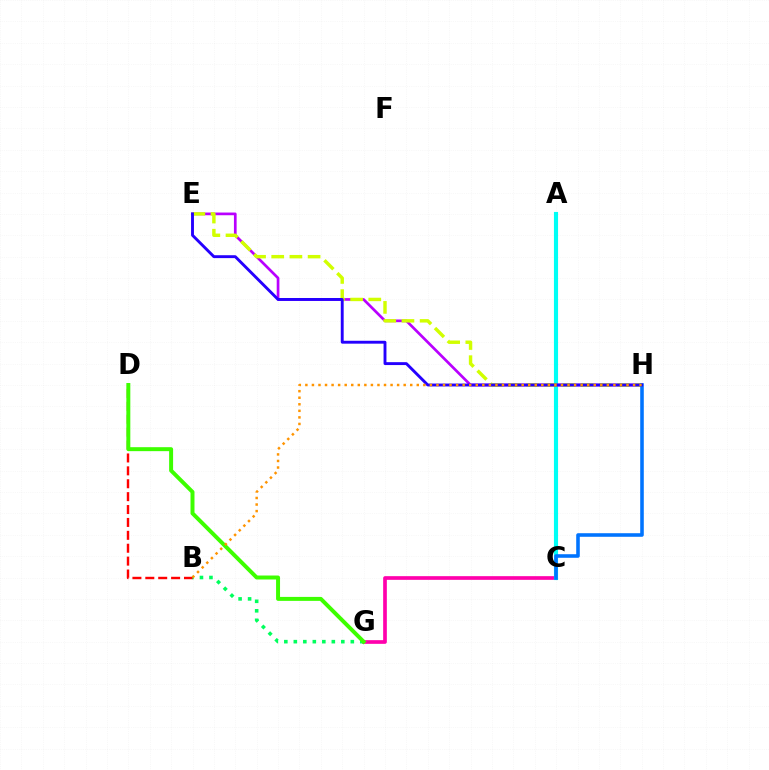{('C', 'G'): [{'color': '#ff00ac', 'line_style': 'solid', 'thickness': 2.65}], ('A', 'C'): [{'color': '#00fff6', 'line_style': 'solid', 'thickness': 2.97}], ('E', 'H'): [{'color': '#b900ff', 'line_style': 'solid', 'thickness': 1.94}, {'color': '#d1ff00', 'line_style': 'dashed', 'thickness': 2.47}, {'color': '#2500ff', 'line_style': 'solid', 'thickness': 2.08}], ('B', 'D'): [{'color': '#ff0000', 'line_style': 'dashed', 'thickness': 1.75}], ('C', 'H'): [{'color': '#0074ff', 'line_style': 'solid', 'thickness': 2.57}], ('B', 'G'): [{'color': '#00ff5c', 'line_style': 'dotted', 'thickness': 2.58}], ('D', 'G'): [{'color': '#3dff00', 'line_style': 'solid', 'thickness': 2.85}], ('B', 'H'): [{'color': '#ff9400', 'line_style': 'dotted', 'thickness': 1.78}]}